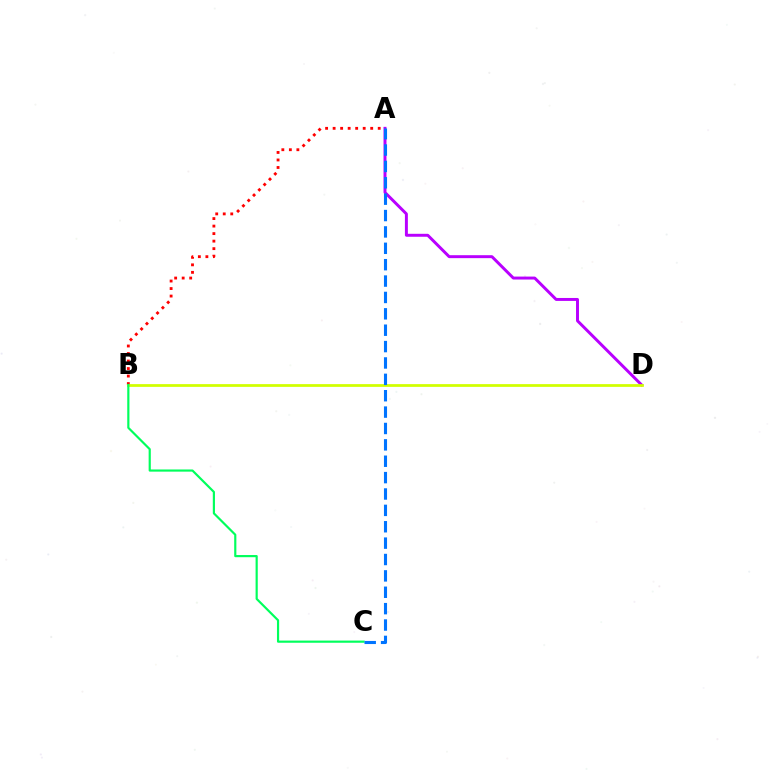{('A', 'D'): [{'color': '#b900ff', 'line_style': 'solid', 'thickness': 2.13}], ('A', 'B'): [{'color': '#ff0000', 'line_style': 'dotted', 'thickness': 2.04}], ('B', 'D'): [{'color': '#d1ff00', 'line_style': 'solid', 'thickness': 1.98}], ('B', 'C'): [{'color': '#00ff5c', 'line_style': 'solid', 'thickness': 1.56}], ('A', 'C'): [{'color': '#0074ff', 'line_style': 'dashed', 'thickness': 2.23}]}